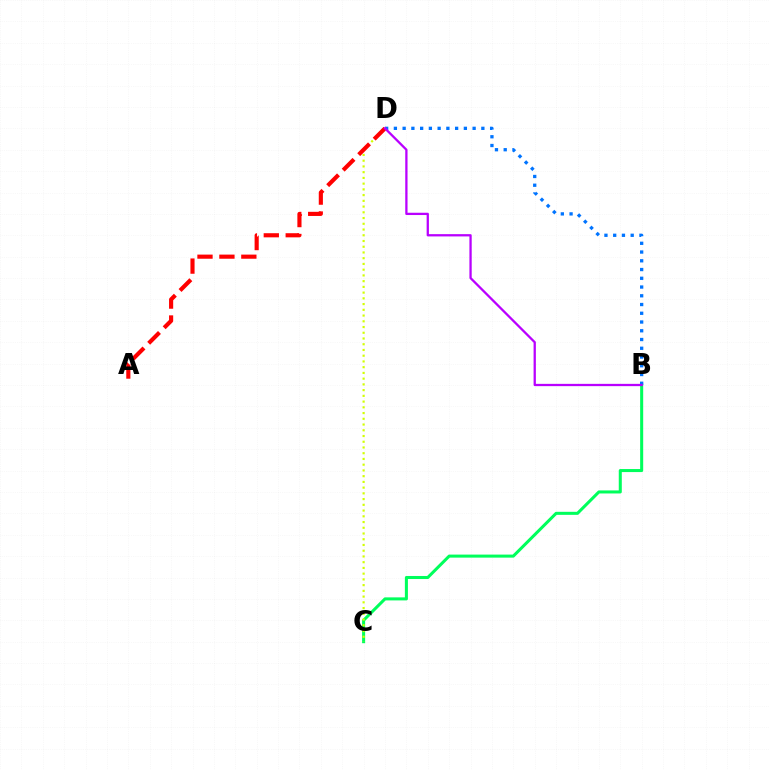{('B', 'C'): [{'color': '#00ff5c', 'line_style': 'solid', 'thickness': 2.19}], ('C', 'D'): [{'color': '#d1ff00', 'line_style': 'dotted', 'thickness': 1.56}], ('A', 'D'): [{'color': '#ff0000', 'line_style': 'dashed', 'thickness': 2.98}], ('B', 'D'): [{'color': '#0074ff', 'line_style': 'dotted', 'thickness': 2.38}, {'color': '#b900ff', 'line_style': 'solid', 'thickness': 1.64}]}